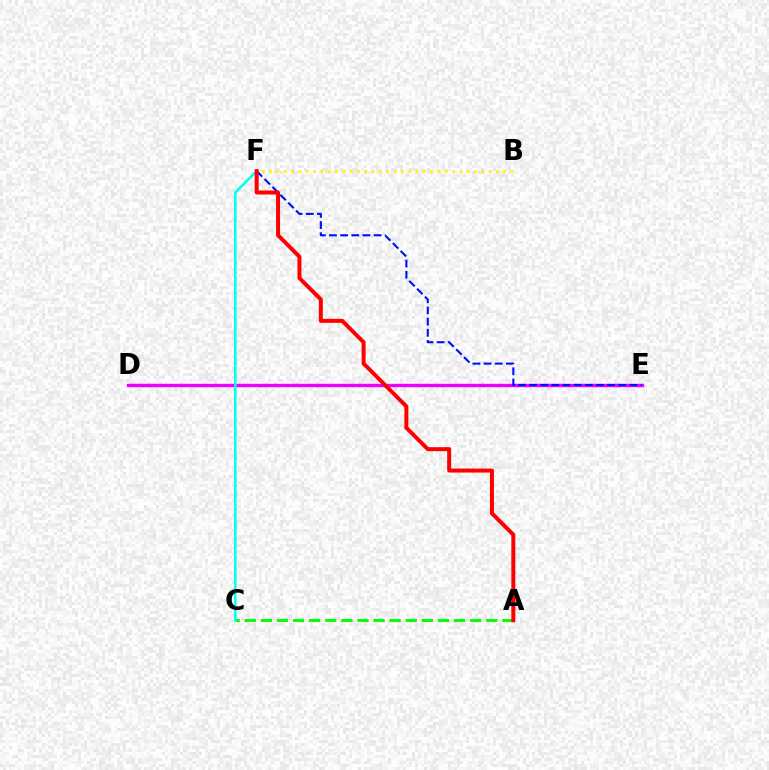{('D', 'E'): [{'color': '#ee00ff', 'line_style': 'solid', 'thickness': 2.43}], ('B', 'F'): [{'color': '#fcf500', 'line_style': 'dotted', 'thickness': 1.99}], ('A', 'C'): [{'color': '#08ff00', 'line_style': 'dashed', 'thickness': 2.19}], ('C', 'F'): [{'color': '#00fff6', 'line_style': 'solid', 'thickness': 1.82}], ('E', 'F'): [{'color': '#0010ff', 'line_style': 'dashed', 'thickness': 1.51}], ('A', 'F'): [{'color': '#ff0000', 'line_style': 'solid', 'thickness': 2.87}]}